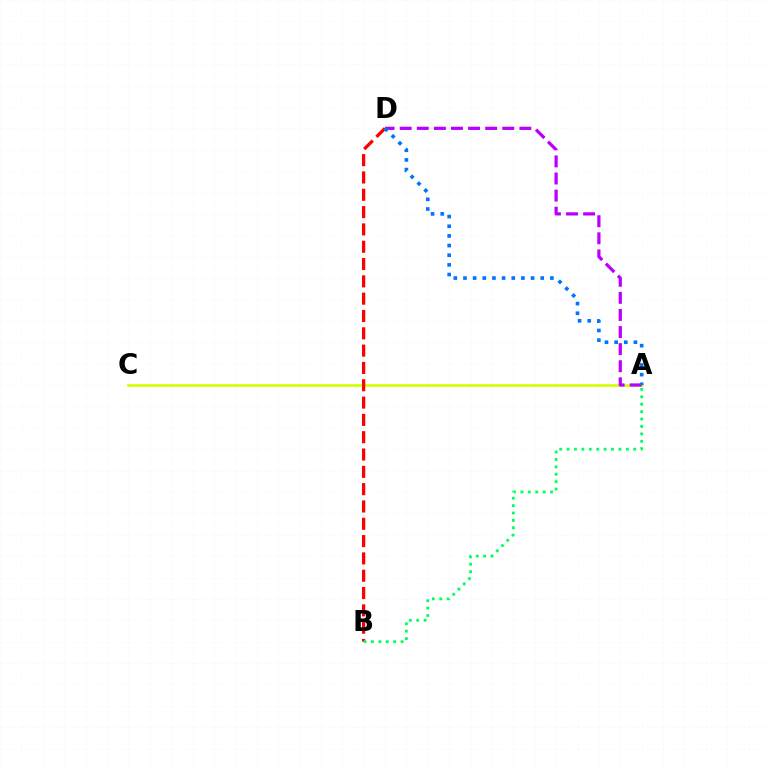{('A', 'C'): [{'color': '#d1ff00', 'line_style': 'solid', 'thickness': 1.89}], ('A', 'D'): [{'color': '#b900ff', 'line_style': 'dashed', 'thickness': 2.32}, {'color': '#0074ff', 'line_style': 'dotted', 'thickness': 2.62}], ('B', 'D'): [{'color': '#ff0000', 'line_style': 'dashed', 'thickness': 2.35}], ('A', 'B'): [{'color': '#00ff5c', 'line_style': 'dotted', 'thickness': 2.01}]}